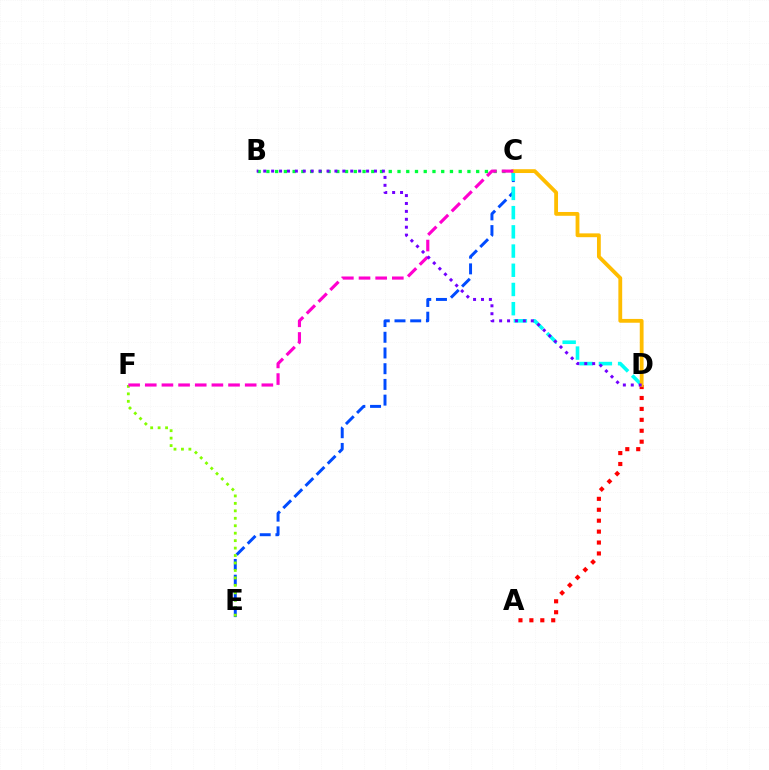{('B', 'C'): [{'color': '#00ff39', 'line_style': 'dotted', 'thickness': 2.37}], ('A', 'D'): [{'color': '#ff0000', 'line_style': 'dotted', 'thickness': 2.97}], ('C', 'E'): [{'color': '#004bff', 'line_style': 'dashed', 'thickness': 2.13}], ('C', 'D'): [{'color': '#00fff6', 'line_style': 'dashed', 'thickness': 2.61}, {'color': '#ffbd00', 'line_style': 'solid', 'thickness': 2.74}], ('E', 'F'): [{'color': '#84ff00', 'line_style': 'dotted', 'thickness': 2.03}], ('C', 'F'): [{'color': '#ff00cf', 'line_style': 'dashed', 'thickness': 2.26}], ('B', 'D'): [{'color': '#7200ff', 'line_style': 'dotted', 'thickness': 2.15}]}